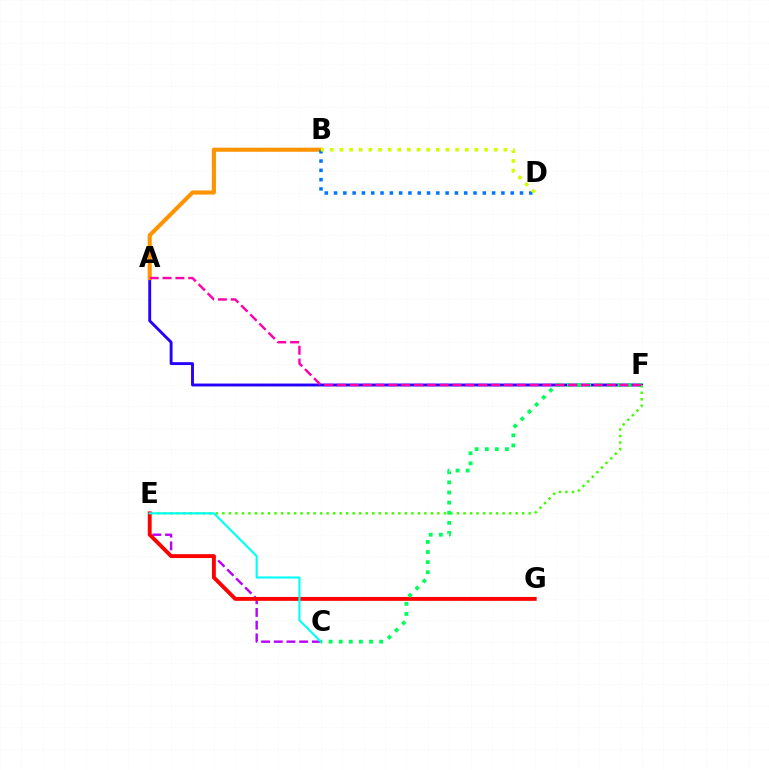{('A', 'F'): [{'color': '#2500ff', 'line_style': 'solid', 'thickness': 2.08}, {'color': '#ff00ac', 'line_style': 'dashed', 'thickness': 1.74}], ('E', 'F'): [{'color': '#3dff00', 'line_style': 'dotted', 'thickness': 1.77}], ('C', 'E'): [{'color': '#b900ff', 'line_style': 'dashed', 'thickness': 1.73}, {'color': '#00fff6', 'line_style': 'solid', 'thickness': 1.52}], ('A', 'B'): [{'color': '#ff9400', 'line_style': 'solid', 'thickness': 2.95}], ('B', 'D'): [{'color': '#0074ff', 'line_style': 'dotted', 'thickness': 2.53}, {'color': '#d1ff00', 'line_style': 'dotted', 'thickness': 2.62}], ('E', 'G'): [{'color': '#ff0000', 'line_style': 'solid', 'thickness': 2.8}], ('C', 'F'): [{'color': '#00ff5c', 'line_style': 'dotted', 'thickness': 2.75}]}